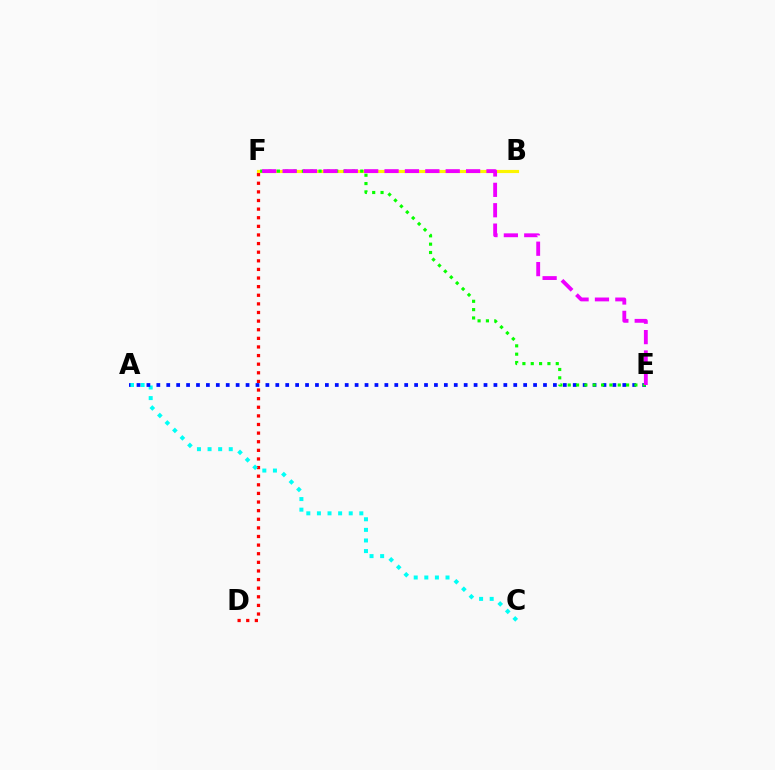{('B', 'F'): [{'color': '#fcf500', 'line_style': 'solid', 'thickness': 2.26}], ('D', 'F'): [{'color': '#ff0000', 'line_style': 'dotted', 'thickness': 2.34}], ('A', 'C'): [{'color': '#00fff6', 'line_style': 'dotted', 'thickness': 2.88}], ('A', 'E'): [{'color': '#0010ff', 'line_style': 'dotted', 'thickness': 2.69}], ('E', 'F'): [{'color': '#08ff00', 'line_style': 'dotted', 'thickness': 2.27}, {'color': '#ee00ff', 'line_style': 'dashed', 'thickness': 2.77}]}